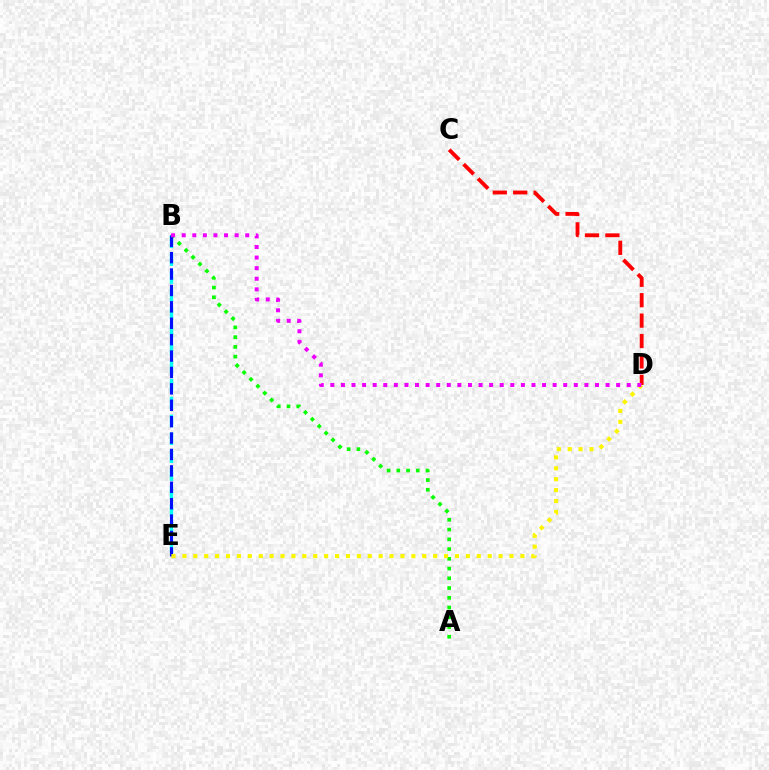{('B', 'E'): [{'color': '#00fff6', 'line_style': 'dashed', 'thickness': 2.43}, {'color': '#0010ff', 'line_style': 'dashed', 'thickness': 2.23}], ('A', 'B'): [{'color': '#08ff00', 'line_style': 'dotted', 'thickness': 2.65}], ('C', 'D'): [{'color': '#ff0000', 'line_style': 'dashed', 'thickness': 2.77}], ('D', 'E'): [{'color': '#fcf500', 'line_style': 'dotted', 'thickness': 2.96}], ('B', 'D'): [{'color': '#ee00ff', 'line_style': 'dotted', 'thickness': 2.88}]}